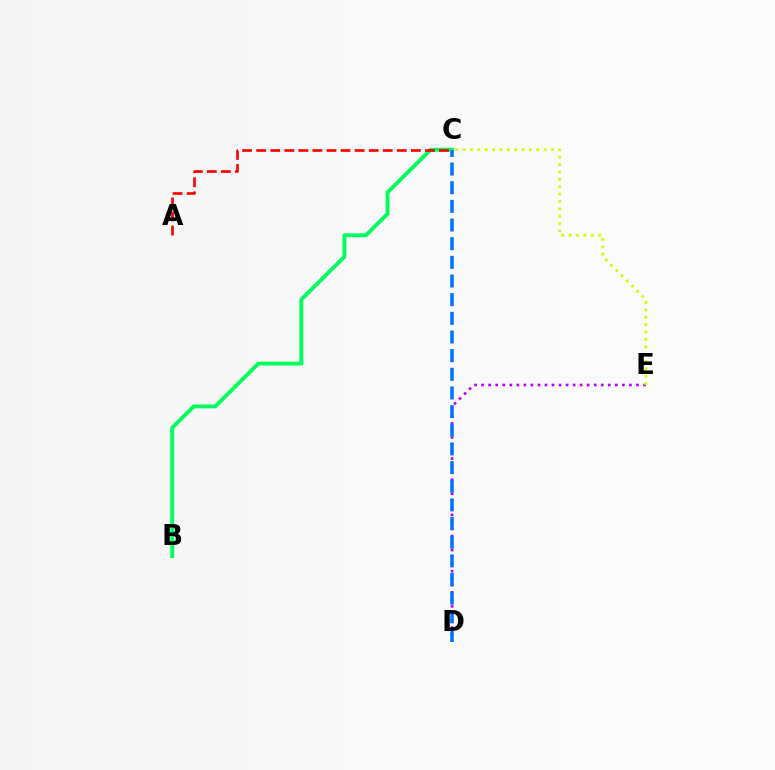{('B', 'C'): [{'color': '#00ff5c', 'line_style': 'solid', 'thickness': 2.79}], ('D', 'E'): [{'color': '#b900ff', 'line_style': 'dotted', 'thickness': 1.91}], ('C', 'D'): [{'color': '#0074ff', 'line_style': 'dashed', 'thickness': 2.53}], ('A', 'C'): [{'color': '#ff0000', 'line_style': 'dashed', 'thickness': 1.91}], ('C', 'E'): [{'color': '#d1ff00', 'line_style': 'dotted', 'thickness': 2.0}]}